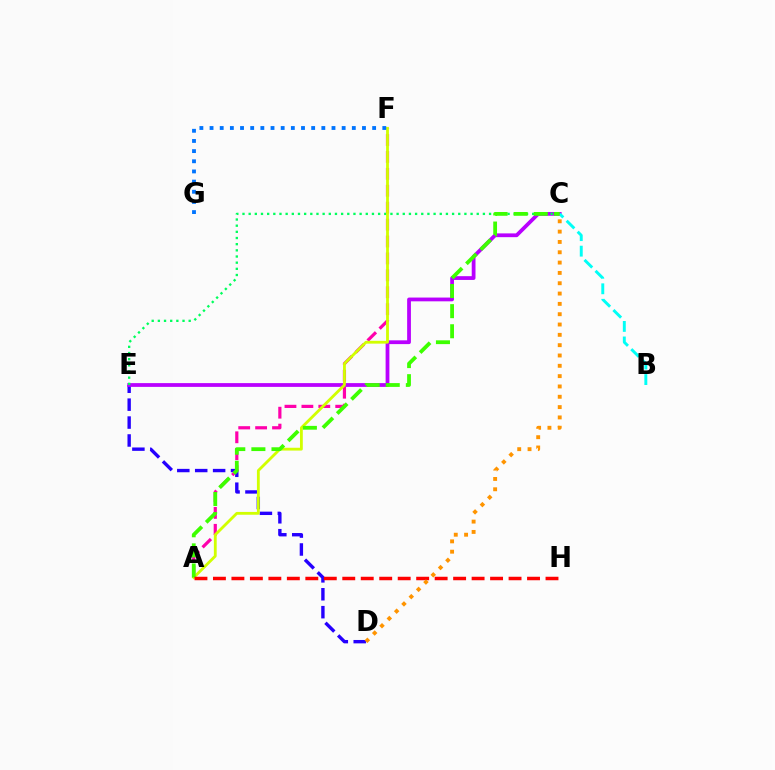{('D', 'E'): [{'color': '#2500ff', 'line_style': 'dashed', 'thickness': 2.43}], ('C', 'E'): [{'color': '#b900ff', 'line_style': 'solid', 'thickness': 2.72}, {'color': '#00ff5c', 'line_style': 'dotted', 'thickness': 1.67}], ('A', 'F'): [{'color': '#ff00ac', 'line_style': 'dashed', 'thickness': 2.3}, {'color': '#d1ff00', 'line_style': 'solid', 'thickness': 2.03}], ('B', 'C'): [{'color': '#00fff6', 'line_style': 'dashed', 'thickness': 2.11}], ('A', 'C'): [{'color': '#3dff00', 'line_style': 'dashed', 'thickness': 2.73}], ('F', 'G'): [{'color': '#0074ff', 'line_style': 'dotted', 'thickness': 2.76}], ('A', 'H'): [{'color': '#ff0000', 'line_style': 'dashed', 'thickness': 2.51}], ('C', 'D'): [{'color': '#ff9400', 'line_style': 'dotted', 'thickness': 2.8}]}